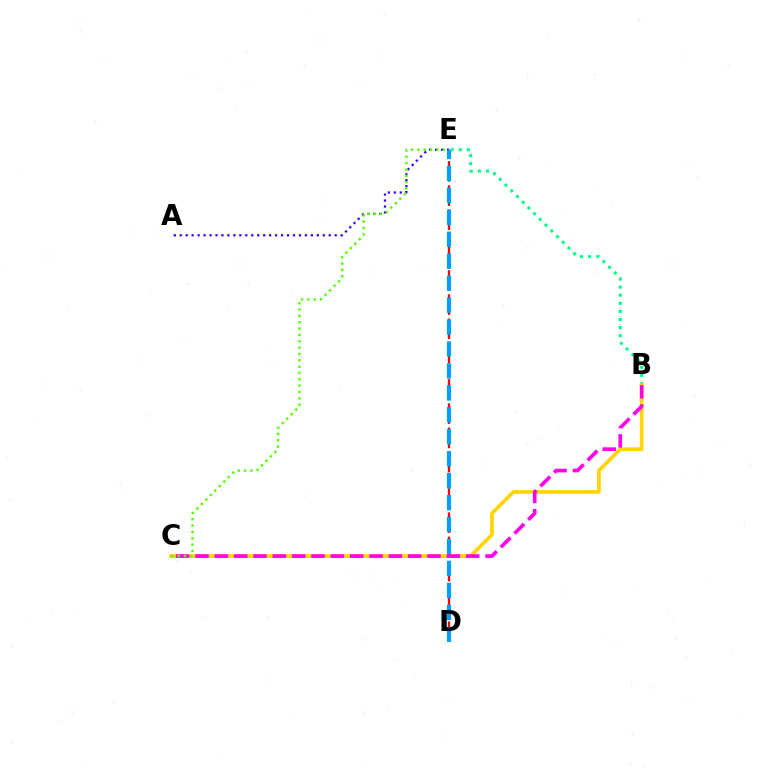{('A', 'E'): [{'color': '#3700ff', 'line_style': 'dotted', 'thickness': 1.62}], ('B', 'E'): [{'color': '#00ff86', 'line_style': 'dotted', 'thickness': 2.2}], ('B', 'C'): [{'color': '#ffd500', 'line_style': 'solid', 'thickness': 2.69}, {'color': '#ff00ed', 'line_style': 'dashed', 'thickness': 2.63}], ('D', 'E'): [{'color': '#ff0000', 'line_style': 'dashed', 'thickness': 1.65}, {'color': '#009eff', 'line_style': 'dashed', 'thickness': 2.98}], ('C', 'E'): [{'color': '#4fff00', 'line_style': 'dotted', 'thickness': 1.72}]}